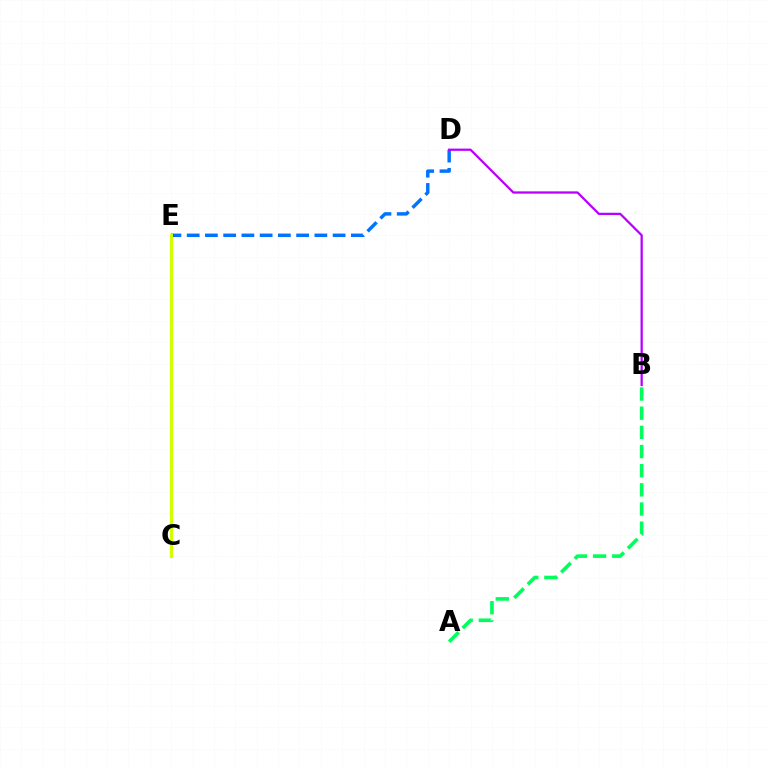{('D', 'E'): [{'color': '#0074ff', 'line_style': 'dashed', 'thickness': 2.48}], ('C', 'E'): [{'color': '#ff0000', 'line_style': 'solid', 'thickness': 2.2}, {'color': '#d1ff00', 'line_style': 'solid', 'thickness': 2.15}], ('B', 'D'): [{'color': '#b900ff', 'line_style': 'solid', 'thickness': 1.63}], ('A', 'B'): [{'color': '#00ff5c', 'line_style': 'dashed', 'thickness': 2.6}]}